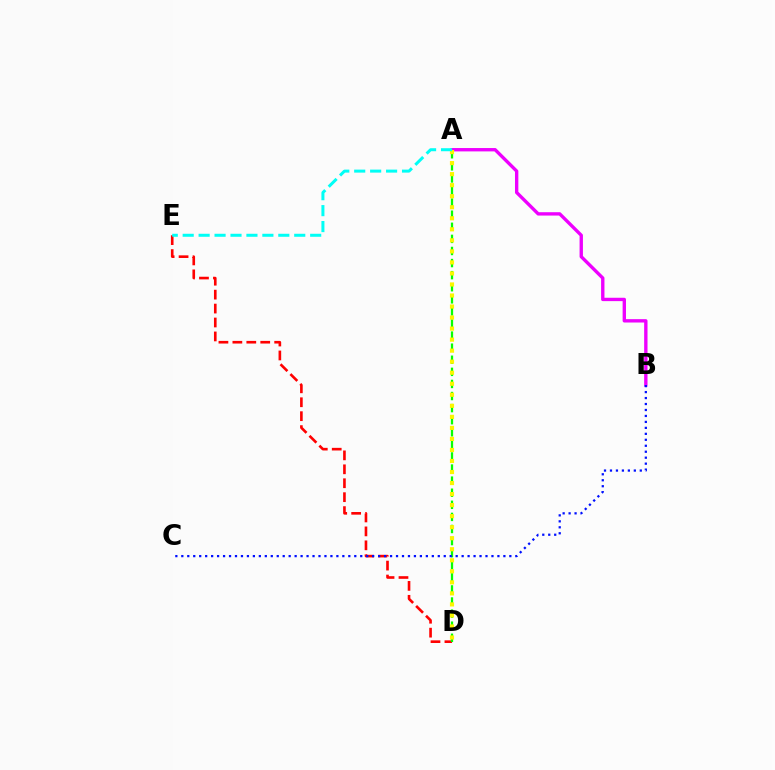{('A', 'B'): [{'color': '#ee00ff', 'line_style': 'solid', 'thickness': 2.42}], ('D', 'E'): [{'color': '#ff0000', 'line_style': 'dashed', 'thickness': 1.89}], ('A', 'D'): [{'color': '#08ff00', 'line_style': 'dashed', 'thickness': 1.64}, {'color': '#fcf500', 'line_style': 'dotted', 'thickness': 3.0}], ('B', 'C'): [{'color': '#0010ff', 'line_style': 'dotted', 'thickness': 1.62}], ('A', 'E'): [{'color': '#00fff6', 'line_style': 'dashed', 'thickness': 2.17}]}